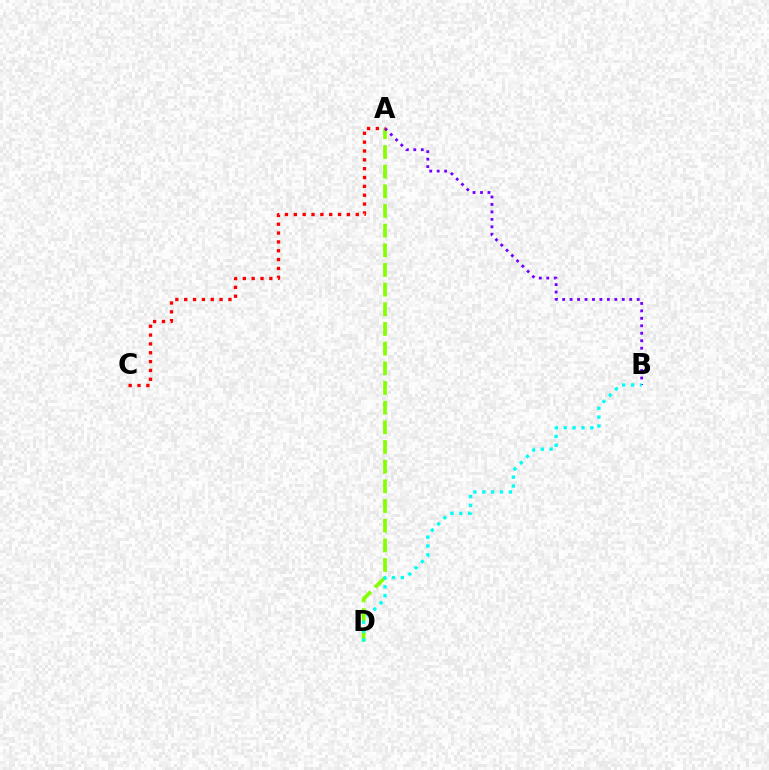{('A', 'D'): [{'color': '#84ff00', 'line_style': 'dashed', 'thickness': 2.67}], ('A', 'B'): [{'color': '#7200ff', 'line_style': 'dotted', 'thickness': 2.03}], ('A', 'C'): [{'color': '#ff0000', 'line_style': 'dotted', 'thickness': 2.4}], ('B', 'D'): [{'color': '#00fff6', 'line_style': 'dotted', 'thickness': 2.41}]}